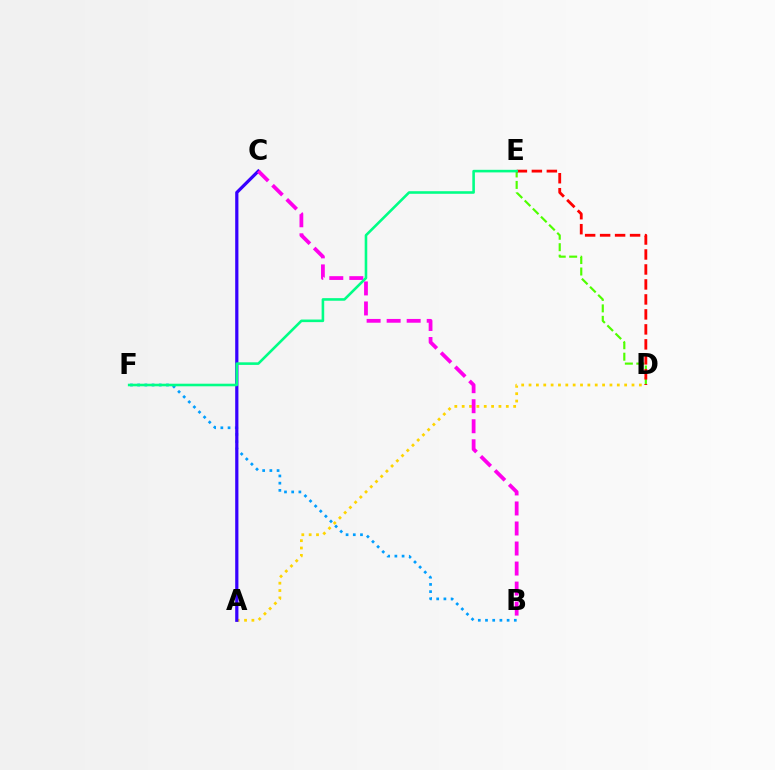{('B', 'F'): [{'color': '#009eff', 'line_style': 'dotted', 'thickness': 1.96}], ('A', 'D'): [{'color': '#ffd500', 'line_style': 'dotted', 'thickness': 2.0}], ('D', 'E'): [{'color': '#4fff00', 'line_style': 'dashed', 'thickness': 1.56}, {'color': '#ff0000', 'line_style': 'dashed', 'thickness': 2.03}], ('A', 'C'): [{'color': '#3700ff', 'line_style': 'solid', 'thickness': 2.31}], ('B', 'C'): [{'color': '#ff00ed', 'line_style': 'dashed', 'thickness': 2.72}], ('E', 'F'): [{'color': '#00ff86', 'line_style': 'solid', 'thickness': 1.86}]}